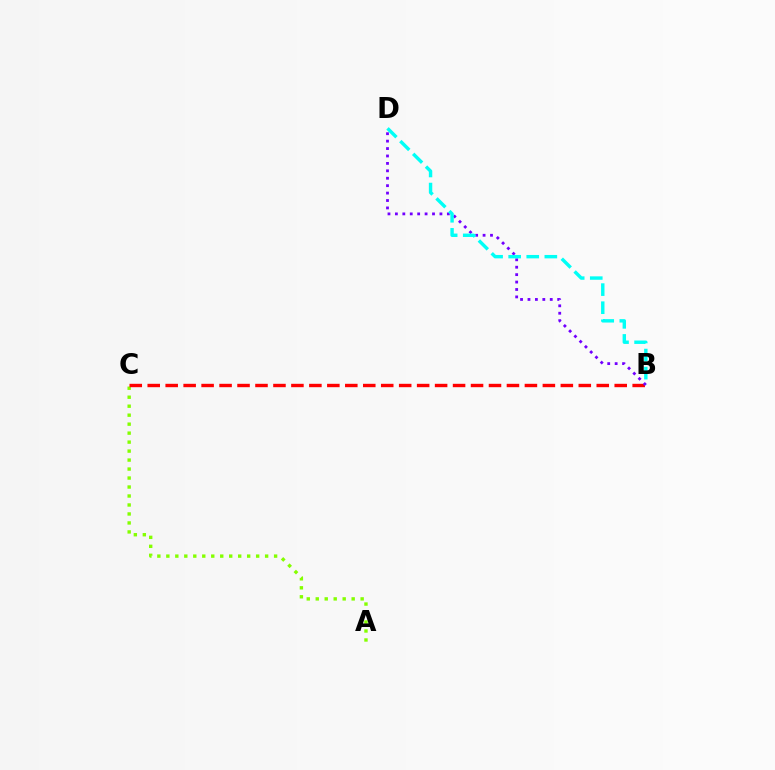{('A', 'C'): [{'color': '#84ff00', 'line_style': 'dotted', 'thickness': 2.44}], ('B', 'C'): [{'color': '#ff0000', 'line_style': 'dashed', 'thickness': 2.44}], ('B', 'D'): [{'color': '#7200ff', 'line_style': 'dotted', 'thickness': 2.02}, {'color': '#00fff6', 'line_style': 'dashed', 'thickness': 2.46}]}